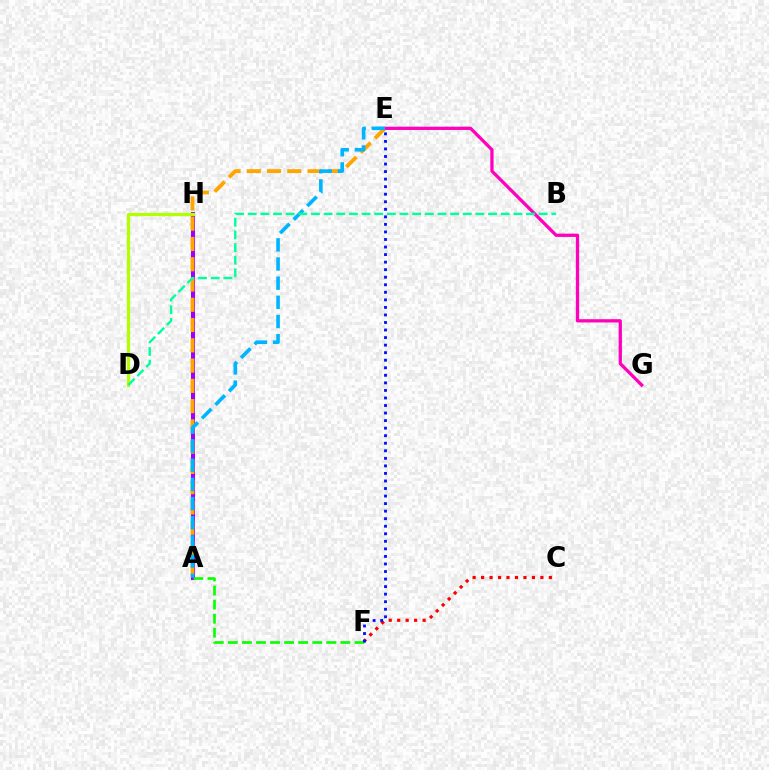{('C', 'F'): [{'color': '#ff0000', 'line_style': 'dotted', 'thickness': 2.3}], ('A', 'H'): [{'color': '#9b00ff', 'line_style': 'solid', 'thickness': 2.91}], ('A', 'E'): [{'color': '#ffa500', 'line_style': 'dashed', 'thickness': 2.75}, {'color': '#00b5ff', 'line_style': 'dashed', 'thickness': 2.6}], ('E', 'G'): [{'color': '#ff00bd', 'line_style': 'solid', 'thickness': 2.36}], ('D', 'H'): [{'color': '#b3ff00', 'line_style': 'solid', 'thickness': 2.32}], ('A', 'F'): [{'color': '#08ff00', 'line_style': 'dashed', 'thickness': 1.91}], ('B', 'D'): [{'color': '#00ff9d', 'line_style': 'dashed', 'thickness': 1.72}], ('E', 'F'): [{'color': '#0010ff', 'line_style': 'dotted', 'thickness': 2.05}]}